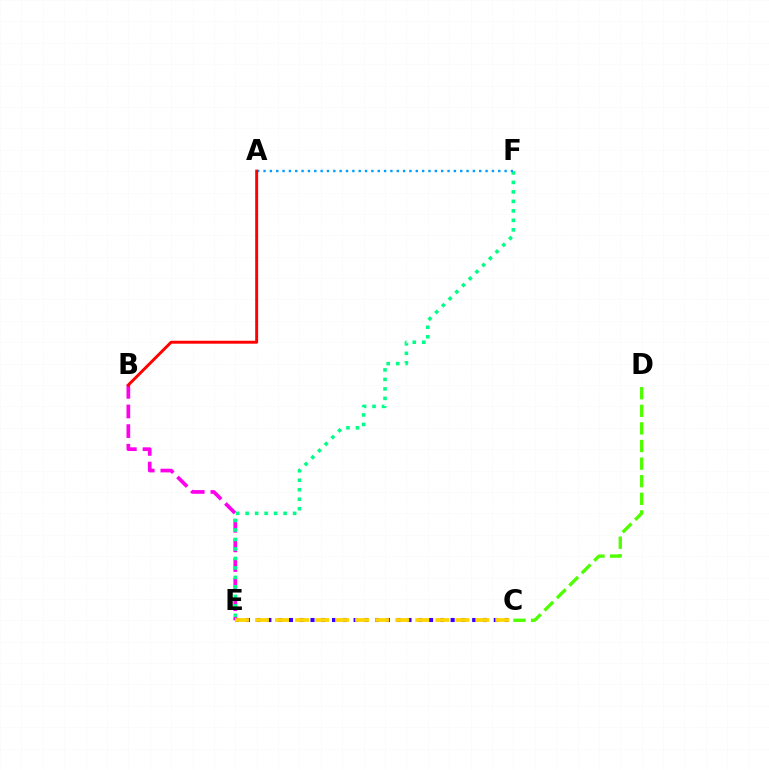{('B', 'E'): [{'color': '#ff00ed', 'line_style': 'dashed', 'thickness': 2.67}], ('E', 'F'): [{'color': '#00ff86', 'line_style': 'dotted', 'thickness': 2.58}], ('A', 'F'): [{'color': '#009eff', 'line_style': 'dotted', 'thickness': 1.72}], ('C', 'E'): [{'color': '#3700ff', 'line_style': 'dotted', 'thickness': 2.93}, {'color': '#ffd500', 'line_style': 'dashed', 'thickness': 2.72}], ('A', 'B'): [{'color': '#ff0000', 'line_style': 'solid', 'thickness': 2.11}], ('C', 'D'): [{'color': '#4fff00', 'line_style': 'dashed', 'thickness': 2.39}]}